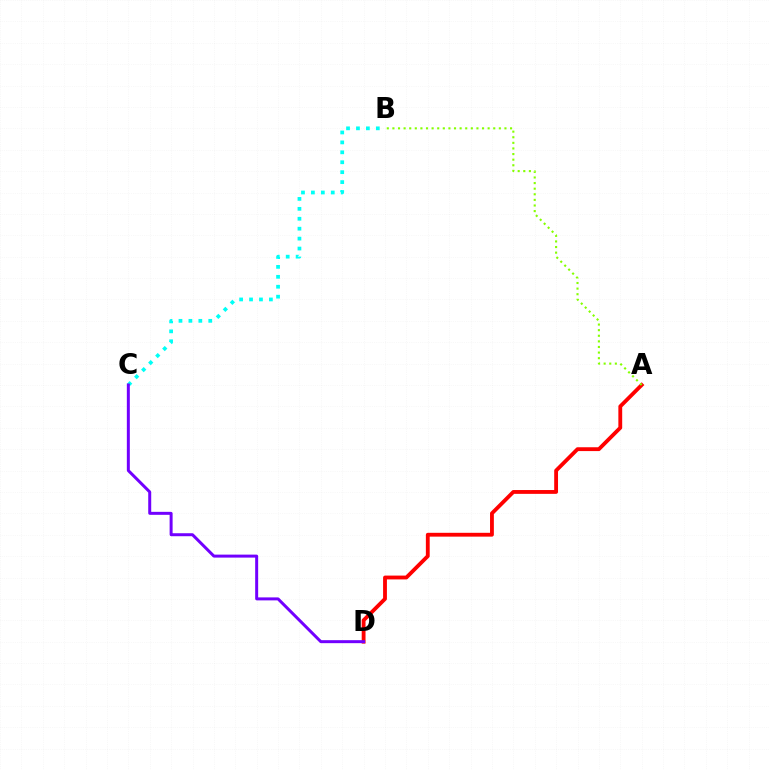{('A', 'D'): [{'color': '#ff0000', 'line_style': 'solid', 'thickness': 2.76}], ('B', 'C'): [{'color': '#00fff6', 'line_style': 'dotted', 'thickness': 2.7}], ('A', 'B'): [{'color': '#84ff00', 'line_style': 'dotted', 'thickness': 1.52}], ('C', 'D'): [{'color': '#7200ff', 'line_style': 'solid', 'thickness': 2.15}]}